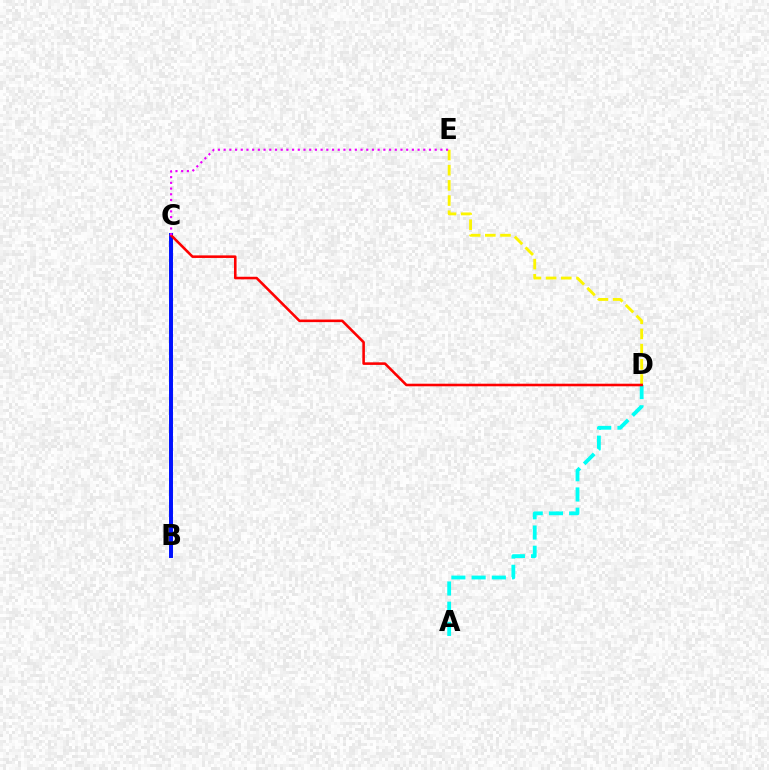{('B', 'C'): [{'color': '#08ff00', 'line_style': 'dotted', 'thickness': 1.91}, {'color': '#0010ff', 'line_style': 'solid', 'thickness': 2.85}], ('D', 'E'): [{'color': '#fcf500', 'line_style': 'dashed', 'thickness': 2.06}], ('A', 'D'): [{'color': '#00fff6', 'line_style': 'dashed', 'thickness': 2.75}], ('C', 'D'): [{'color': '#ff0000', 'line_style': 'solid', 'thickness': 1.85}], ('C', 'E'): [{'color': '#ee00ff', 'line_style': 'dotted', 'thickness': 1.55}]}